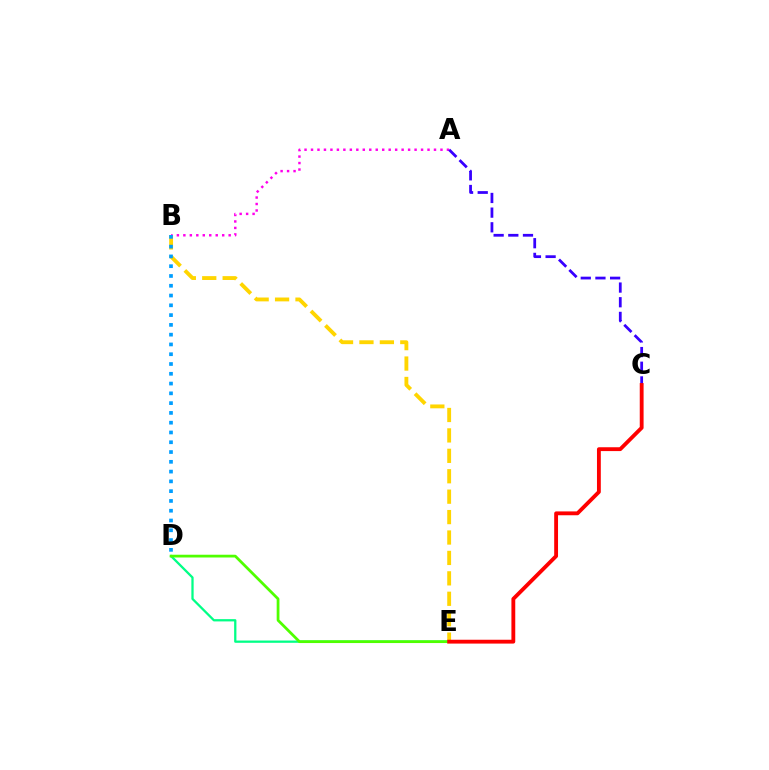{('B', 'E'): [{'color': '#ffd500', 'line_style': 'dashed', 'thickness': 2.77}], ('D', 'E'): [{'color': '#00ff86', 'line_style': 'solid', 'thickness': 1.64}, {'color': '#4fff00', 'line_style': 'solid', 'thickness': 1.99}], ('A', 'B'): [{'color': '#ff00ed', 'line_style': 'dotted', 'thickness': 1.76}], ('A', 'C'): [{'color': '#3700ff', 'line_style': 'dashed', 'thickness': 1.99}], ('C', 'E'): [{'color': '#ff0000', 'line_style': 'solid', 'thickness': 2.76}], ('B', 'D'): [{'color': '#009eff', 'line_style': 'dotted', 'thickness': 2.66}]}